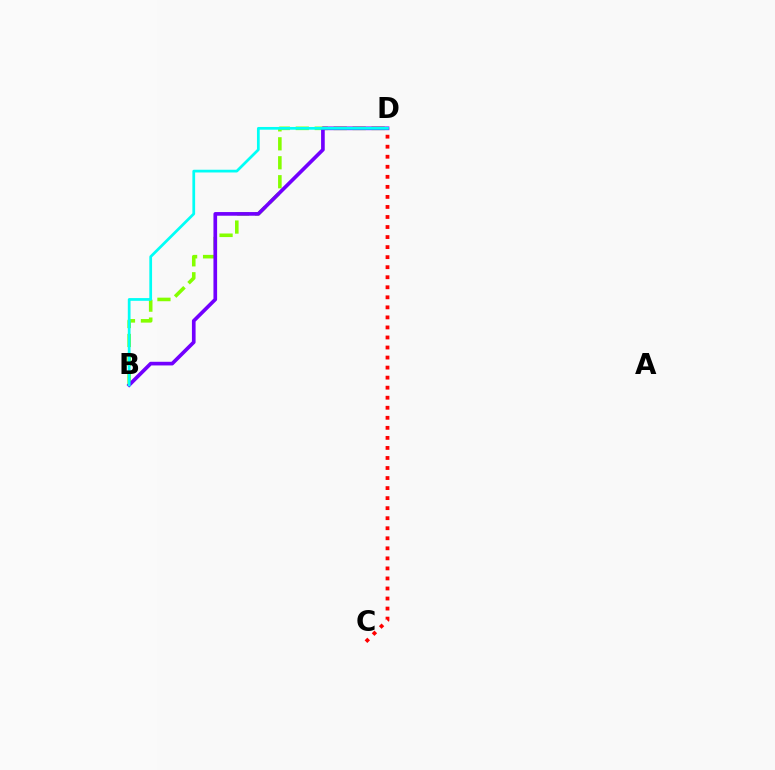{('B', 'D'): [{'color': '#84ff00', 'line_style': 'dashed', 'thickness': 2.57}, {'color': '#7200ff', 'line_style': 'solid', 'thickness': 2.64}, {'color': '#00fff6', 'line_style': 'solid', 'thickness': 1.97}], ('C', 'D'): [{'color': '#ff0000', 'line_style': 'dotted', 'thickness': 2.73}]}